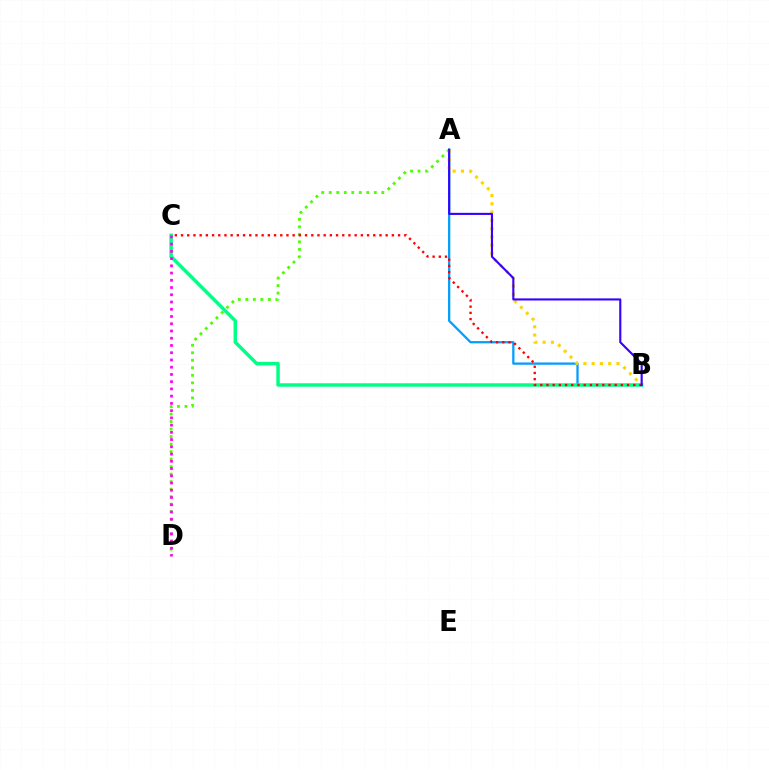{('A', 'D'): [{'color': '#4fff00', 'line_style': 'dotted', 'thickness': 2.04}], ('A', 'B'): [{'color': '#009eff', 'line_style': 'solid', 'thickness': 1.63}, {'color': '#ffd500', 'line_style': 'dotted', 'thickness': 2.25}, {'color': '#3700ff', 'line_style': 'solid', 'thickness': 1.52}], ('B', 'C'): [{'color': '#00ff86', 'line_style': 'solid', 'thickness': 2.5}, {'color': '#ff0000', 'line_style': 'dotted', 'thickness': 1.68}], ('C', 'D'): [{'color': '#ff00ed', 'line_style': 'dotted', 'thickness': 1.97}]}